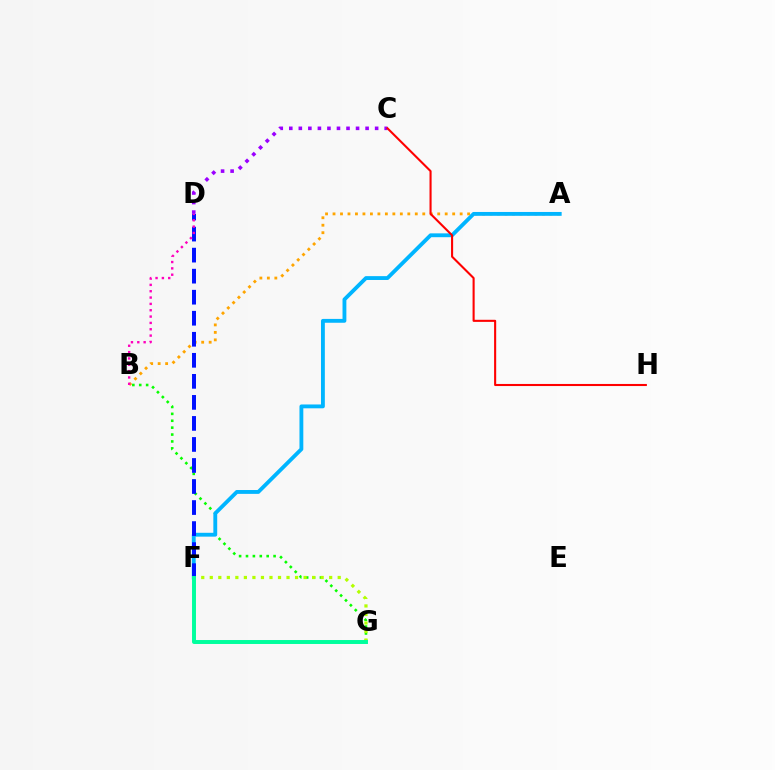{('A', 'B'): [{'color': '#ffa500', 'line_style': 'dotted', 'thickness': 2.03}], ('B', 'G'): [{'color': '#08ff00', 'line_style': 'dotted', 'thickness': 1.87}], ('F', 'G'): [{'color': '#b3ff00', 'line_style': 'dotted', 'thickness': 2.32}, {'color': '#00ff9d', 'line_style': 'solid', 'thickness': 2.84}], ('A', 'F'): [{'color': '#00b5ff', 'line_style': 'solid', 'thickness': 2.77}], ('C', 'D'): [{'color': '#9b00ff', 'line_style': 'dotted', 'thickness': 2.59}], ('D', 'F'): [{'color': '#0010ff', 'line_style': 'dashed', 'thickness': 2.86}], ('C', 'H'): [{'color': '#ff0000', 'line_style': 'solid', 'thickness': 1.5}], ('B', 'D'): [{'color': '#ff00bd', 'line_style': 'dotted', 'thickness': 1.72}]}